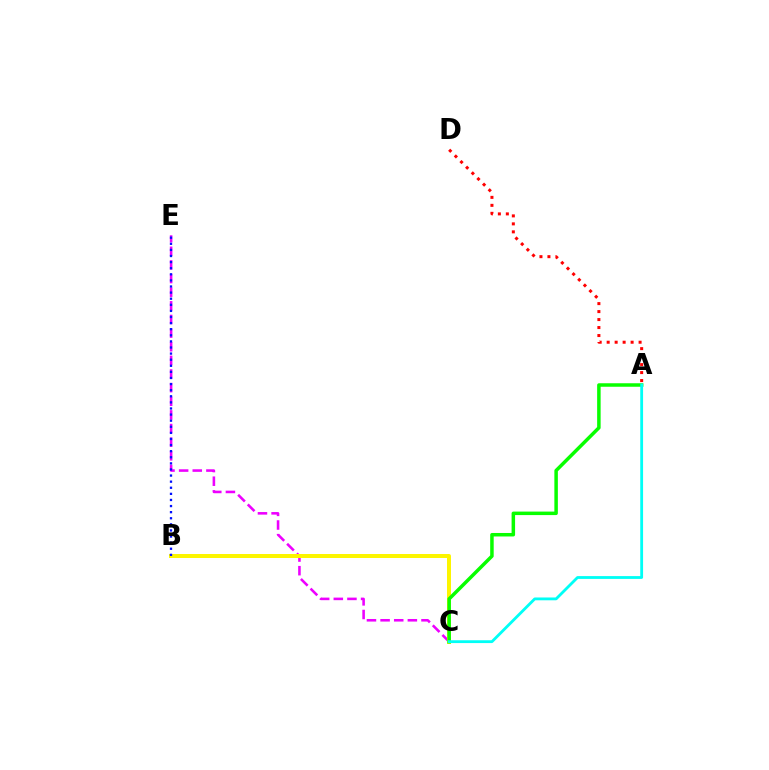{('C', 'E'): [{'color': '#ee00ff', 'line_style': 'dashed', 'thickness': 1.85}], ('B', 'C'): [{'color': '#fcf500', 'line_style': 'solid', 'thickness': 2.88}], ('B', 'E'): [{'color': '#0010ff', 'line_style': 'dotted', 'thickness': 1.66}], ('A', 'D'): [{'color': '#ff0000', 'line_style': 'dotted', 'thickness': 2.17}], ('A', 'C'): [{'color': '#08ff00', 'line_style': 'solid', 'thickness': 2.52}, {'color': '#00fff6', 'line_style': 'solid', 'thickness': 2.03}]}